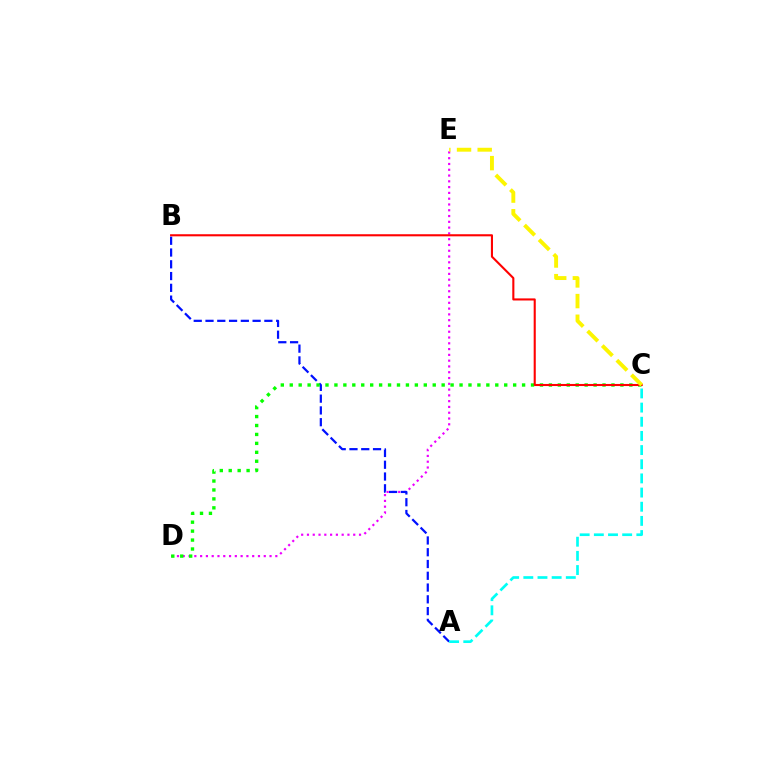{('D', 'E'): [{'color': '#ee00ff', 'line_style': 'dotted', 'thickness': 1.57}], ('A', 'B'): [{'color': '#0010ff', 'line_style': 'dashed', 'thickness': 1.6}], ('C', 'D'): [{'color': '#08ff00', 'line_style': 'dotted', 'thickness': 2.43}], ('B', 'C'): [{'color': '#ff0000', 'line_style': 'solid', 'thickness': 1.51}], ('A', 'C'): [{'color': '#00fff6', 'line_style': 'dashed', 'thickness': 1.92}], ('C', 'E'): [{'color': '#fcf500', 'line_style': 'dashed', 'thickness': 2.81}]}